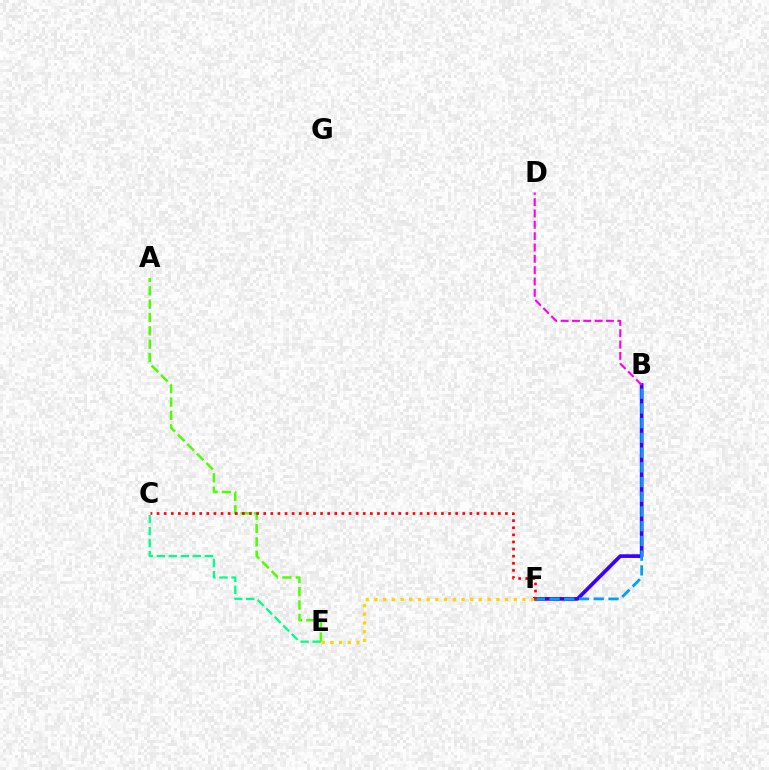{('B', 'F'): [{'color': '#3700ff', 'line_style': 'solid', 'thickness': 2.65}, {'color': '#009eff', 'line_style': 'dashed', 'thickness': 2.0}], ('A', 'E'): [{'color': '#4fff00', 'line_style': 'dashed', 'thickness': 1.81}], ('E', 'F'): [{'color': '#ffd500', 'line_style': 'dotted', 'thickness': 2.37}], ('B', 'D'): [{'color': '#ff00ed', 'line_style': 'dashed', 'thickness': 1.54}], ('C', 'F'): [{'color': '#ff0000', 'line_style': 'dotted', 'thickness': 1.93}], ('C', 'E'): [{'color': '#00ff86', 'line_style': 'dashed', 'thickness': 1.63}]}